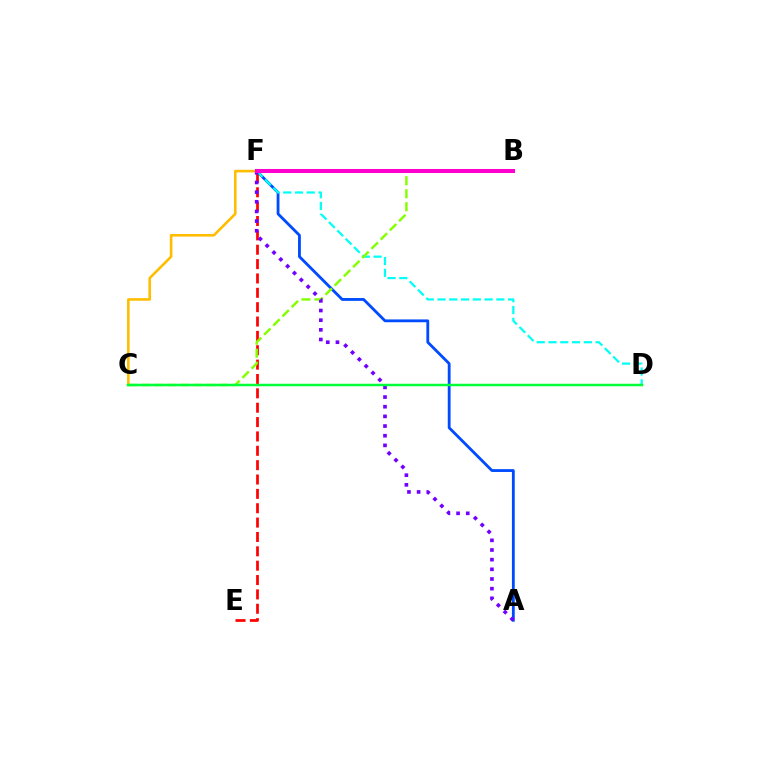{('A', 'F'): [{'color': '#004bff', 'line_style': 'solid', 'thickness': 2.03}, {'color': '#7200ff', 'line_style': 'dotted', 'thickness': 2.63}], ('C', 'F'): [{'color': '#ffbd00', 'line_style': 'solid', 'thickness': 1.87}], ('E', 'F'): [{'color': '#ff0000', 'line_style': 'dashed', 'thickness': 1.95}], ('D', 'F'): [{'color': '#00fff6', 'line_style': 'dashed', 'thickness': 1.6}], ('B', 'C'): [{'color': '#84ff00', 'line_style': 'dashed', 'thickness': 1.77}], ('C', 'D'): [{'color': '#00ff39', 'line_style': 'solid', 'thickness': 1.79}], ('B', 'F'): [{'color': '#ff00cf', 'line_style': 'solid', 'thickness': 2.9}]}